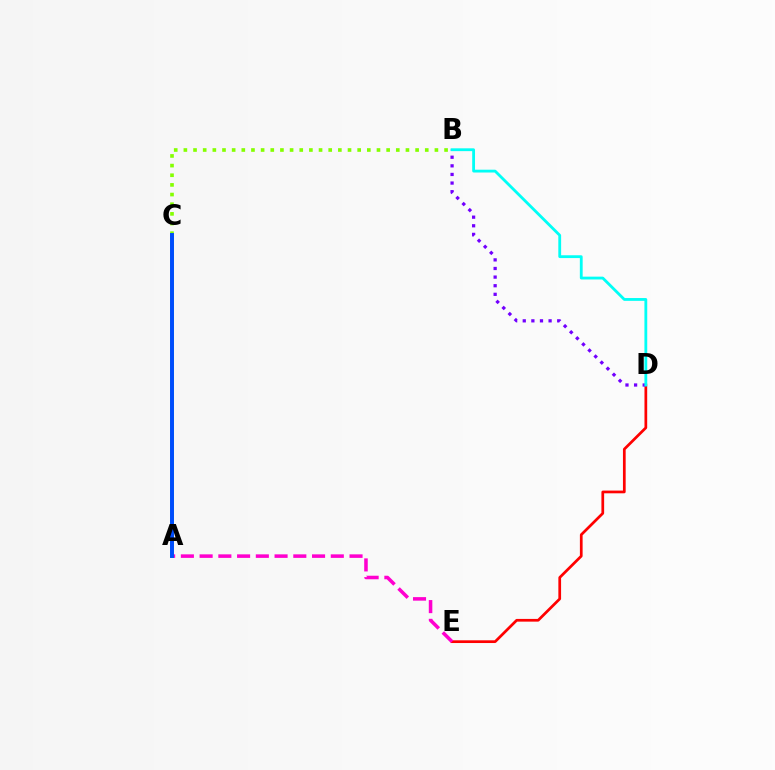{('D', 'E'): [{'color': '#ff0000', 'line_style': 'solid', 'thickness': 1.96}], ('B', 'D'): [{'color': '#7200ff', 'line_style': 'dotted', 'thickness': 2.34}, {'color': '#00fff6', 'line_style': 'solid', 'thickness': 2.02}], ('A', 'C'): [{'color': '#ffbd00', 'line_style': 'dotted', 'thickness': 2.82}, {'color': '#00ff39', 'line_style': 'solid', 'thickness': 2.87}, {'color': '#004bff', 'line_style': 'solid', 'thickness': 2.81}], ('A', 'E'): [{'color': '#ff00cf', 'line_style': 'dashed', 'thickness': 2.55}], ('B', 'C'): [{'color': '#84ff00', 'line_style': 'dotted', 'thickness': 2.62}]}